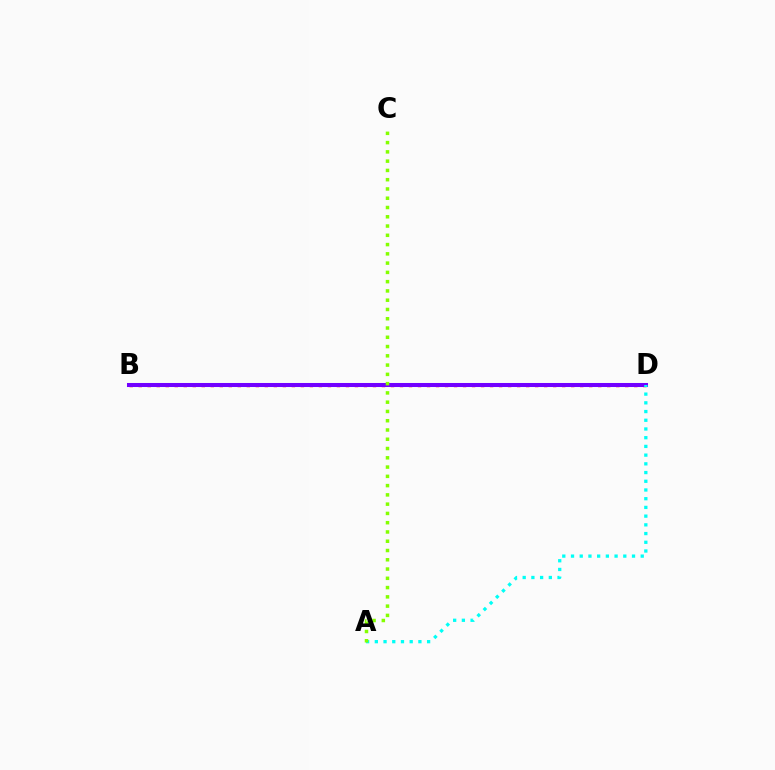{('B', 'D'): [{'color': '#ff0000', 'line_style': 'dotted', 'thickness': 2.45}, {'color': '#7200ff', 'line_style': 'solid', 'thickness': 2.91}], ('A', 'D'): [{'color': '#00fff6', 'line_style': 'dotted', 'thickness': 2.37}], ('A', 'C'): [{'color': '#84ff00', 'line_style': 'dotted', 'thickness': 2.52}]}